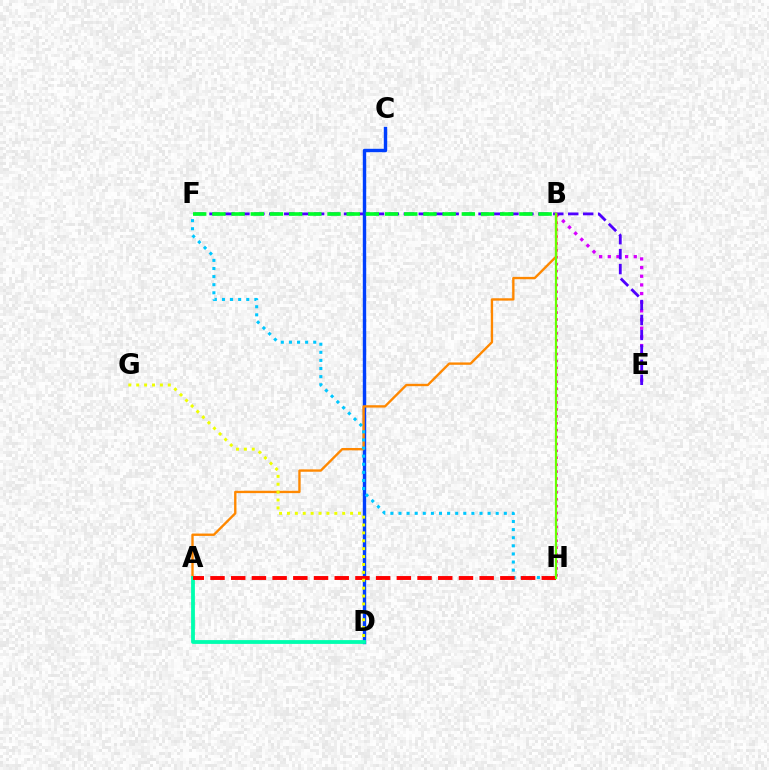{('B', 'E'): [{'color': '#d600ff', 'line_style': 'dotted', 'thickness': 2.35}], ('E', 'F'): [{'color': '#4f00ff', 'line_style': 'dashed', 'thickness': 2.03}], ('C', 'D'): [{'color': '#003fff', 'line_style': 'solid', 'thickness': 2.45}], ('B', 'H'): [{'color': '#ff00a0', 'line_style': 'dotted', 'thickness': 1.88}, {'color': '#66ff00', 'line_style': 'solid', 'thickness': 1.62}], ('A', 'B'): [{'color': '#ff8800', 'line_style': 'solid', 'thickness': 1.7}], ('F', 'H'): [{'color': '#00c7ff', 'line_style': 'dotted', 'thickness': 2.2}], ('A', 'D'): [{'color': '#00ffaf', 'line_style': 'solid', 'thickness': 2.74}], ('A', 'H'): [{'color': '#ff0000', 'line_style': 'dashed', 'thickness': 2.81}], ('B', 'F'): [{'color': '#00ff27', 'line_style': 'dashed', 'thickness': 2.61}], ('D', 'G'): [{'color': '#eeff00', 'line_style': 'dotted', 'thickness': 2.14}]}